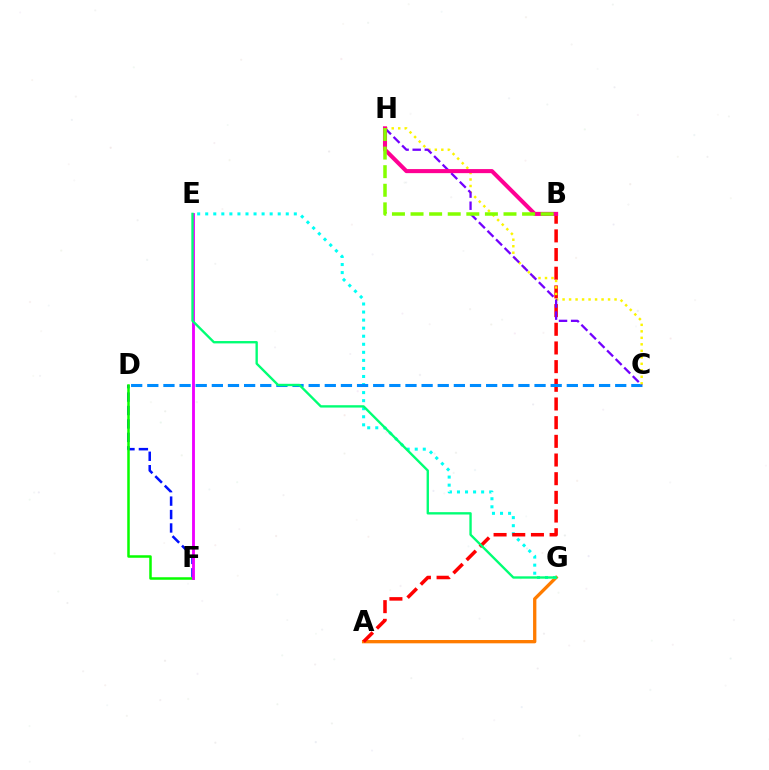{('A', 'G'): [{'color': '#ff7c00', 'line_style': 'solid', 'thickness': 2.38}], ('E', 'G'): [{'color': '#00fff6', 'line_style': 'dotted', 'thickness': 2.19}, {'color': '#00ff74', 'line_style': 'solid', 'thickness': 1.7}], ('D', 'F'): [{'color': '#0010ff', 'line_style': 'dashed', 'thickness': 1.82}, {'color': '#08ff00', 'line_style': 'solid', 'thickness': 1.81}], ('A', 'B'): [{'color': '#ff0000', 'line_style': 'dashed', 'thickness': 2.54}], ('C', 'D'): [{'color': '#008cff', 'line_style': 'dashed', 'thickness': 2.19}], ('E', 'F'): [{'color': '#ee00ff', 'line_style': 'solid', 'thickness': 2.05}], ('C', 'H'): [{'color': '#fcf500', 'line_style': 'dotted', 'thickness': 1.76}, {'color': '#7200ff', 'line_style': 'dashed', 'thickness': 1.65}], ('B', 'H'): [{'color': '#ff0094', 'line_style': 'solid', 'thickness': 2.92}, {'color': '#84ff00', 'line_style': 'dashed', 'thickness': 2.53}]}